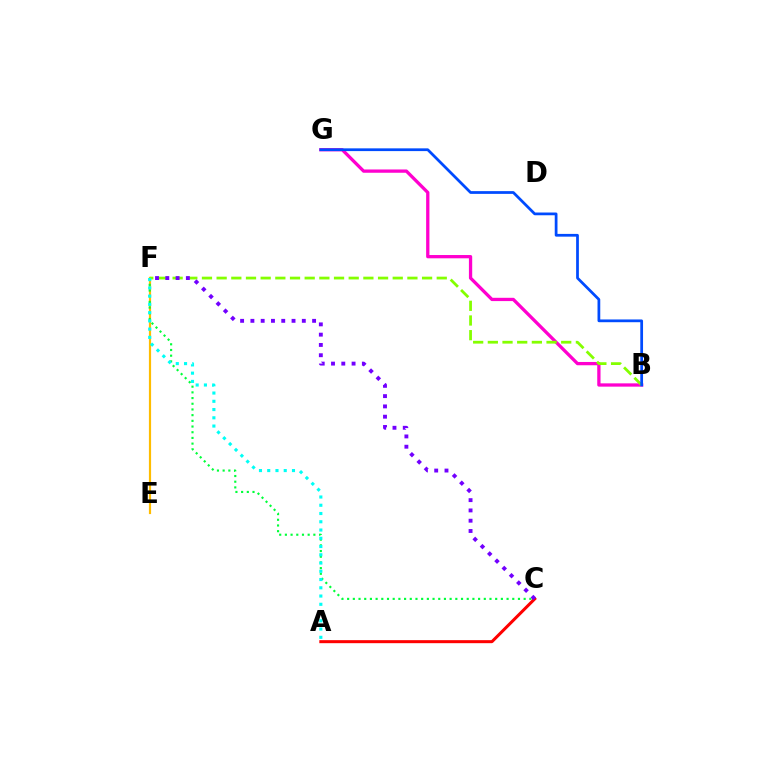{('B', 'G'): [{'color': '#ff00cf', 'line_style': 'solid', 'thickness': 2.37}, {'color': '#004bff', 'line_style': 'solid', 'thickness': 1.98}], ('E', 'F'): [{'color': '#ffbd00', 'line_style': 'solid', 'thickness': 1.57}], ('B', 'F'): [{'color': '#84ff00', 'line_style': 'dashed', 'thickness': 1.99}], ('C', 'F'): [{'color': '#00ff39', 'line_style': 'dotted', 'thickness': 1.55}, {'color': '#7200ff', 'line_style': 'dotted', 'thickness': 2.79}], ('A', 'C'): [{'color': '#ff0000', 'line_style': 'solid', 'thickness': 2.18}], ('A', 'F'): [{'color': '#00fff6', 'line_style': 'dotted', 'thickness': 2.24}]}